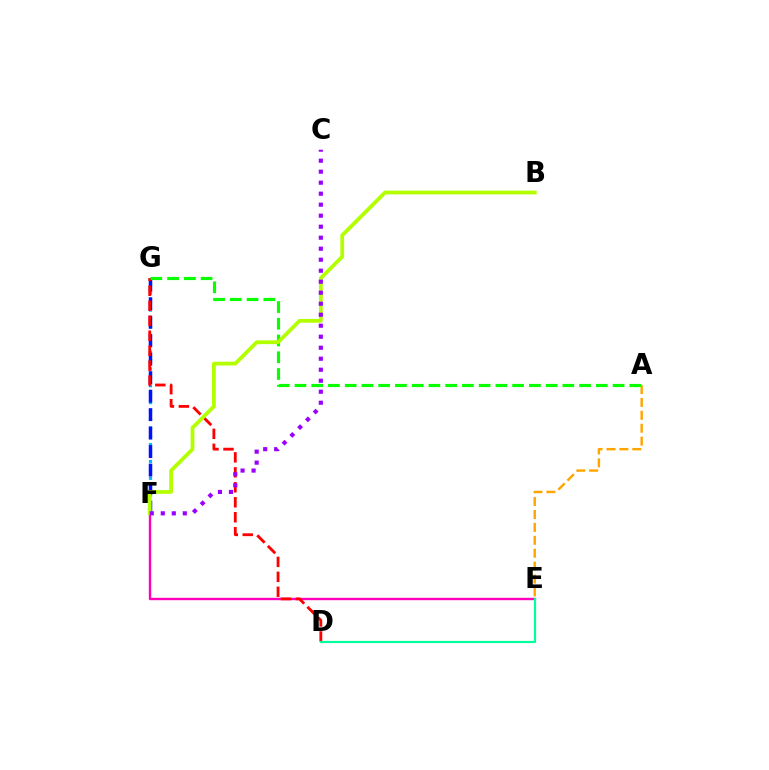{('E', 'F'): [{'color': '#ff00bd', 'line_style': 'solid', 'thickness': 1.71}], ('F', 'G'): [{'color': '#00b5ff', 'line_style': 'dotted', 'thickness': 2.28}, {'color': '#0010ff', 'line_style': 'dashed', 'thickness': 2.51}], ('A', 'E'): [{'color': '#ffa500', 'line_style': 'dashed', 'thickness': 1.75}], ('D', 'G'): [{'color': '#ff0000', 'line_style': 'dashed', 'thickness': 2.03}], ('D', 'E'): [{'color': '#00ff9d', 'line_style': 'solid', 'thickness': 1.56}], ('A', 'G'): [{'color': '#08ff00', 'line_style': 'dashed', 'thickness': 2.27}], ('B', 'F'): [{'color': '#b3ff00', 'line_style': 'solid', 'thickness': 2.72}], ('C', 'F'): [{'color': '#9b00ff', 'line_style': 'dotted', 'thickness': 2.99}]}